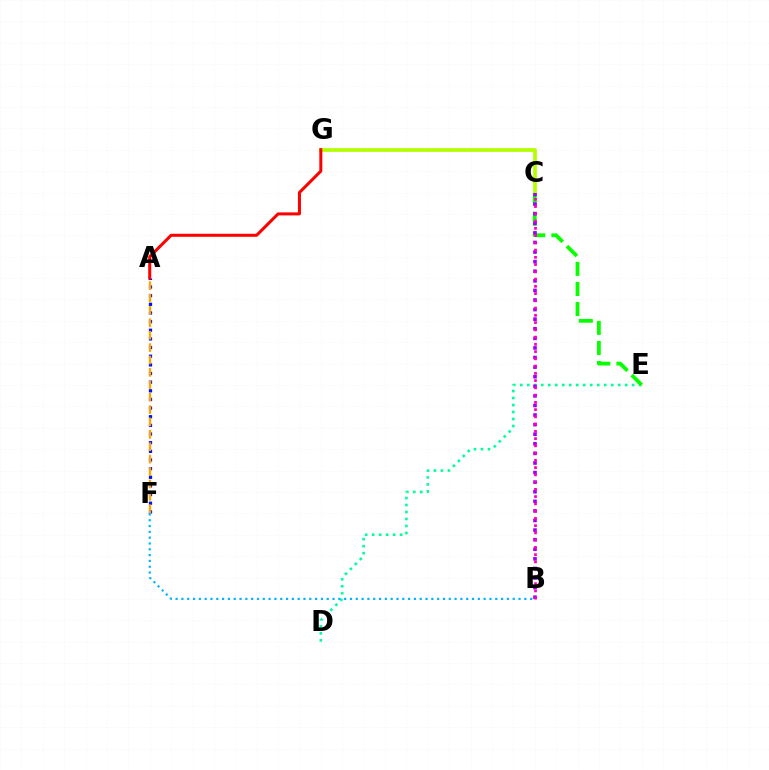{('A', 'F'): [{'color': '#0010ff', 'line_style': 'dotted', 'thickness': 2.35}, {'color': '#ffa500', 'line_style': 'dashed', 'thickness': 1.68}], ('D', 'E'): [{'color': '#00ff9d', 'line_style': 'dotted', 'thickness': 1.9}], ('C', 'E'): [{'color': '#08ff00', 'line_style': 'dashed', 'thickness': 2.73}], ('C', 'G'): [{'color': '#b3ff00', 'line_style': 'solid', 'thickness': 2.69}], ('B', 'C'): [{'color': '#9b00ff', 'line_style': 'dotted', 'thickness': 2.6}, {'color': '#ff00bd', 'line_style': 'dotted', 'thickness': 1.97}], ('B', 'F'): [{'color': '#00b5ff', 'line_style': 'dotted', 'thickness': 1.58}], ('A', 'G'): [{'color': '#ff0000', 'line_style': 'solid', 'thickness': 2.18}]}